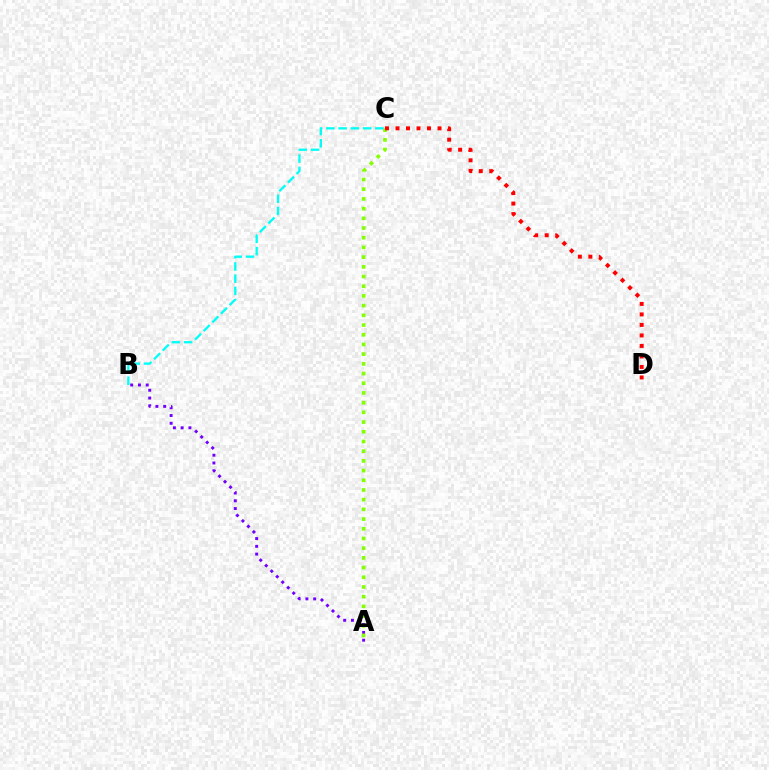{('A', 'B'): [{'color': '#7200ff', 'line_style': 'dotted', 'thickness': 2.11}], ('A', 'C'): [{'color': '#84ff00', 'line_style': 'dotted', 'thickness': 2.64}], ('C', 'D'): [{'color': '#ff0000', 'line_style': 'dotted', 'thickness': 2.85}], ('B', 'C'): [{'color': '#00fff6', 'line_style': 'dashed', 'thickness': 1.66}]}